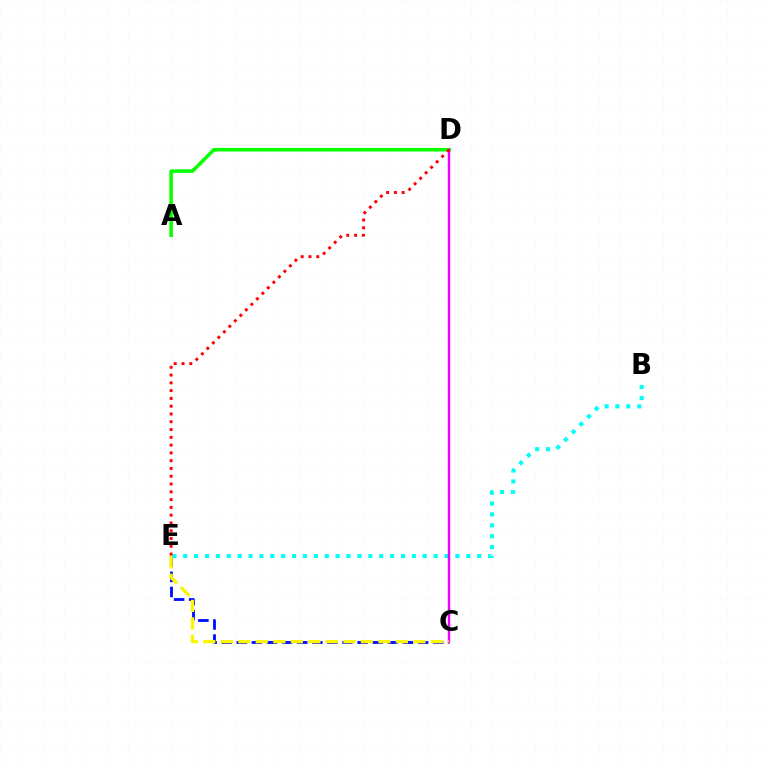{('B', 'E'): [{'color': '#00fff6', 'line_style': 'dotted', 'thickness': 2.96}], ('A', 'D'): [{'color': '#08ff00', 'line_style': 'solid', 'thickness': 2.55}], ('C', 'E'): [{'color': '#0010ff', 'line_style': 'dashed', 'thickness': 2.05}, {'color': '#fcf500', 'line_style': 'dashed', 'thickness': 2.38}], ('C', 'D'): [{'color': '#ee00ff', 'line_style': 'solid', 'thickness': 1.74}], ('D', 'E'): [{'color': '#ff0000', 'line_style': 'dotted', 'thickness': 2.11}]}